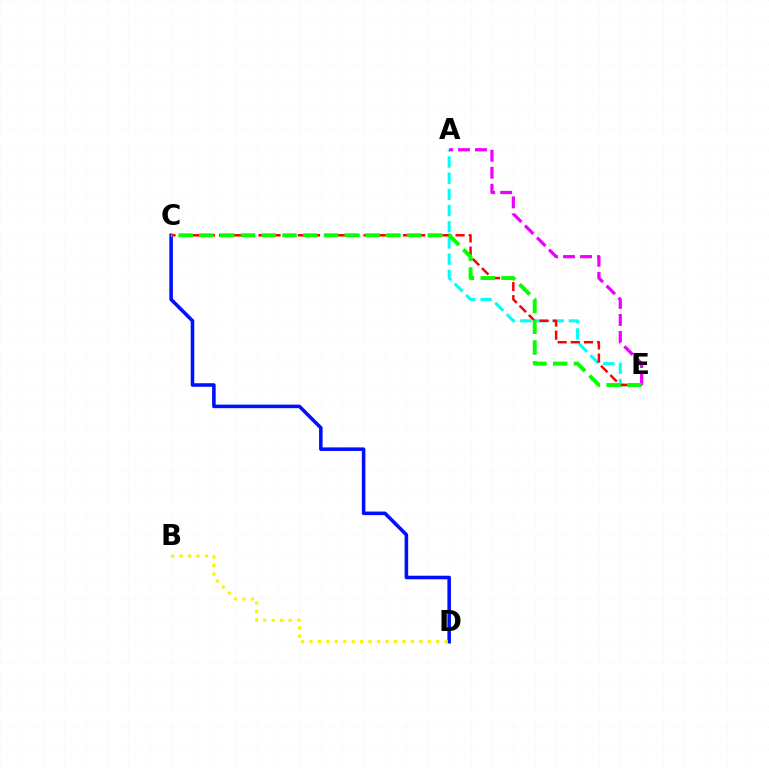{('C', 'D'): [{'color': '#0010ff', 'line_style': 'solid', 'thickness': 2.56}], ('A', 'E'): [{'color': '#00fff6', 'line_style': 'dashed', 'thickness': 2.2}, {'color': '#ee00ff', 'line_style': 'dashed', 'thickness': 2.31}], ('C', 'E'): [{'color': '#ff0000', 'line_style': 'dashed', 'thickness': 1.79}, {'color': '#08ff00', 'line_style': 'dashed', 'thickness': 2.82}], ('B', 'D'): [{'color': '#fcf500', 'line_style': 'dotted', 'thickness': 2.3}]}